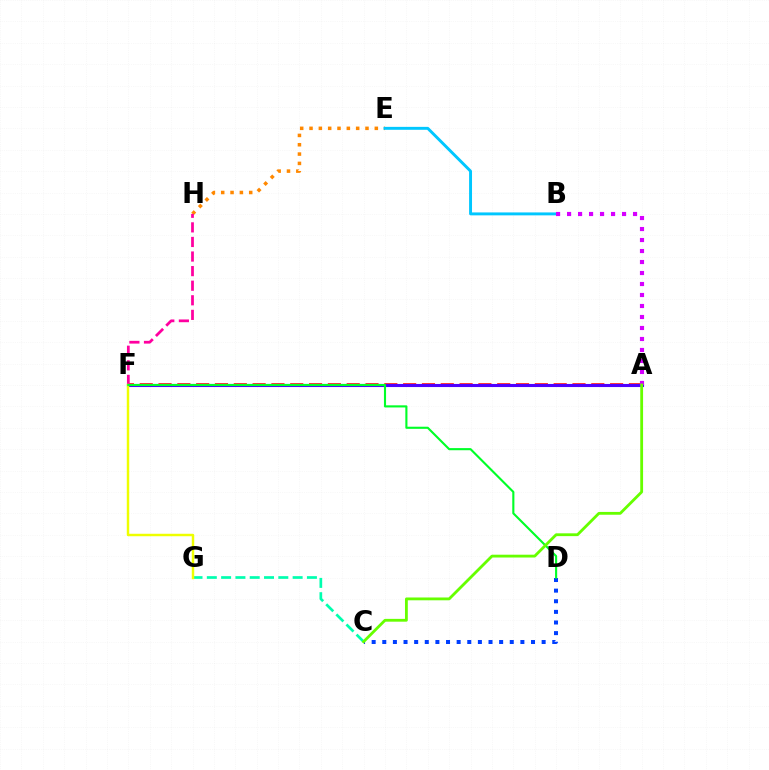{('C', 'G'): [{'color': '#00ffaf', 'line_style': 'dashed', 'thickness': 1.94}], ('A', 'F'): [{'color': '#ff0000', 'line_style': 'dashed', 'thickness': 2.56}, {'color': '#4f00ff', 'line_style': 'solid', 'thickness': 2.22}], ('C', 'D'): [{'color': '#003fff', 'line_style': 'dotted', 'thickness': 2.89}], ('E', 'H'): [{'color': '#ff8800', 'line_style': 'dotted', 'thickness': 2.53}], ('F', 'H'): [{'color': '#ff00a0', 'line_style': 'dashed', 'thickness': 1.98}], ('B', 'E'): [{'color': '#00c7ff', 'line_style': 'solid', 'thickness': 2.11}], ('A', 'B'): [{'color': '#d600ff', 'line_style': 'dotted', 'thickness': 2.99}], ('F', 'G'): [{'color': '#eeff00', 'line_style': 'solid', 'thickness': 1.77}], ('D', 'F'): [{'color': '#00ff27', 'line_style': 'solid', 'thickness': 1.53}], ('A', 'C'): [{'color': '#66ff00', 'line_style': 'solid', 'thickness': 2.03}]}